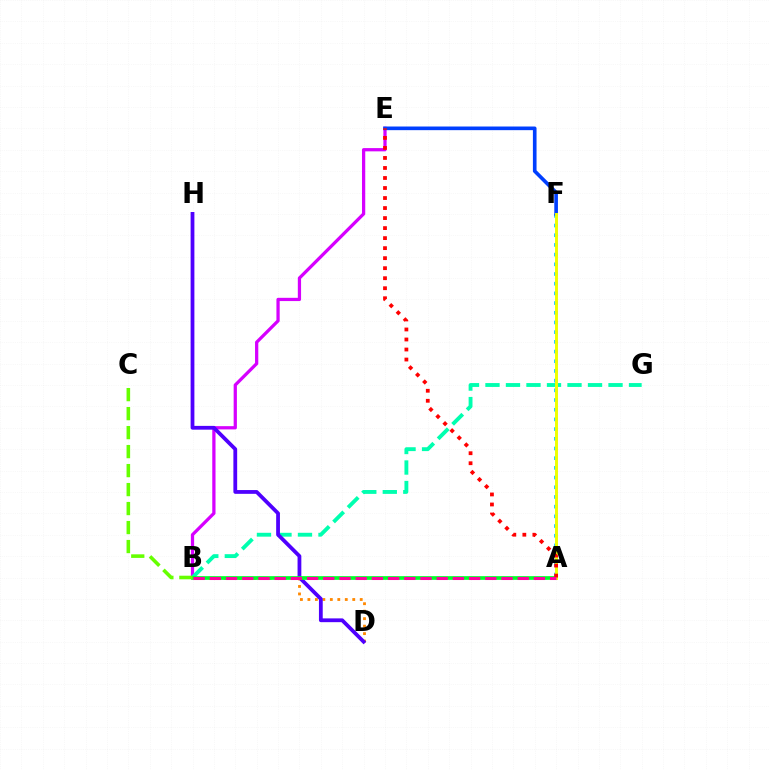{('B', 'E'): [{'color': '#d600ff', 'line_style': 'solid', 'thickness': 2.34}], ('A', 'F'): [{'color': '#00c7ff', 'line_style': 'dotted', 'thickness': 2.63}, {'color': '#eeff00', 'line_style': 'solid', 'thickness': 2.11}], ('B', 'D'): [{'color': '#ff8800', 'line_style': 'dotted', 'thickness': 2.03}], ('B', 'G'): [{'color': '#00ffaf', 'line_style': 'dashed', 'thickness': 2.79}], ('D', 'H'): [{'color': '#4f00ff', 'line_style': 'solid', 'thickness': 2.72}], ('A', 'B'): [{'color': '#00ff27', 'line_style': 'solid', 'thickness': 2.66}, {'color': '#ff00a0', 'line_style': 'dashed', 'thickness': 2.2}], ('E', 'F'): [{'color': '#003fff', 'line_style': 'solid', 'thickness': 2.62}], ('A', 'E'): [{'color': '#ff0000', 'line_style': 'dotted', 'thickness': 2.72}], ('B', 'C'): [{'color': '#66ff00', 'line_style': 'dashed', 'thickness': 2.58}]}